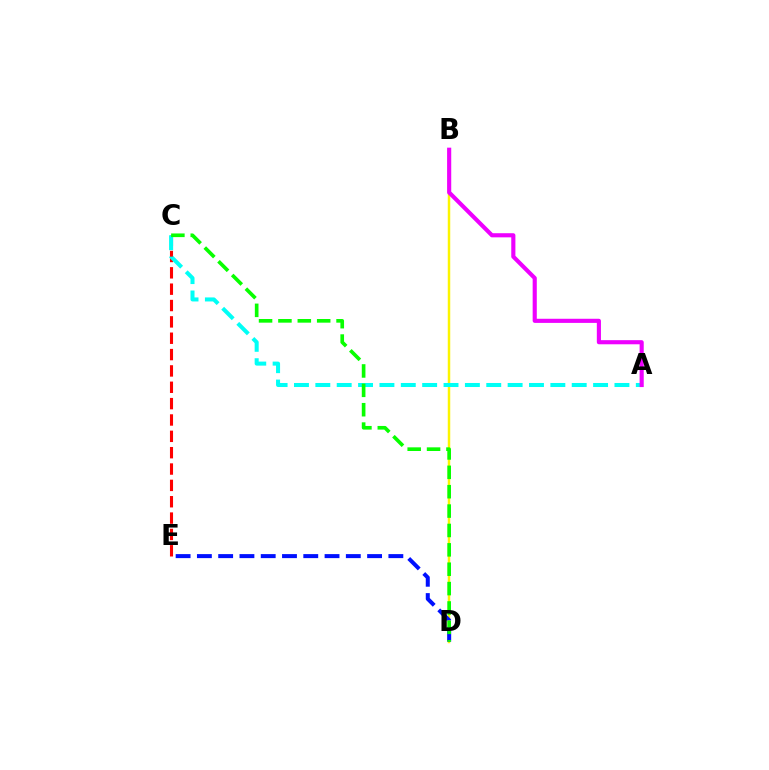{('B', 'D'): [{'color': '#fcf500', 'line_style': 'solid', 'thickness': 1.79}], ('C', 'E'): [{'color': '#ff0000', 'line_style': 'dashed', 'thickness': 2.22}], ('D', 'E'): [{'color': '#0010ff', 'line_style': 'dashed', 'thickness': 2.89}], ('A', 'C'): [{'color': '#00fff6', 'line_style': 'dashed', 'thickness': 2.9}], ('A', 'B'): [{'color': '#ee00ff', 'line_style': 'solid', 'thickness': 2.97}], ('C', 'D'): [{'color': '#08ff00', 'line_style': 'dashed', 'thickness': 2.63}]}